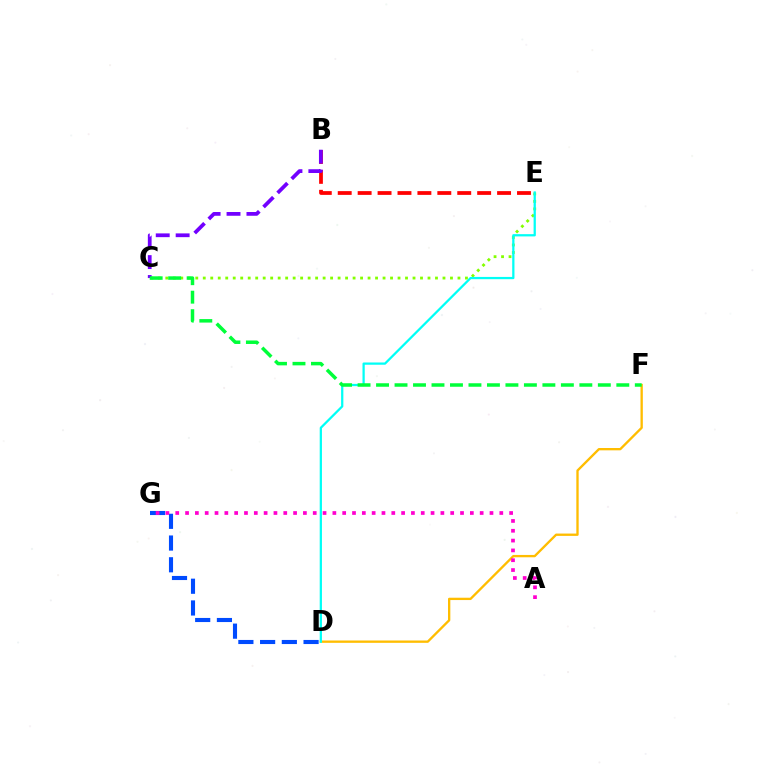{('D', 'F'): [{'color': '#ffbd00', 'line_style': 'solid', 'thickness': 1.68}], ('C', 'E'): [{'color': '#84ff00', 'line_style': 'dotted', 'thickness': 2.04}], ('D', 'G'): [{'color': '#004bff', 'line_style': 'dashed', 'thickness': 2.95}], ('D', 'E'): [{'color': '#00fff6', 'line_style': 'solid', 'thickness': 1.62}], ('B', 'E'): [{'color': '#ff0000', 'line_style': 'dashed', 'thickness': 2.71}], ('B', 'C'): [{'color': '#7200ff', 'line_style': 'dashed', 'thickness': 2.71}], ('A', 'G'): [{'color': '#ff00cf', 'line_style': 'dotted', 'thickness': 2.67}], ('C', 'F'): [{'color': '#00ff39', 'line_style': 'dashed', 'thickness': 2.51}]}